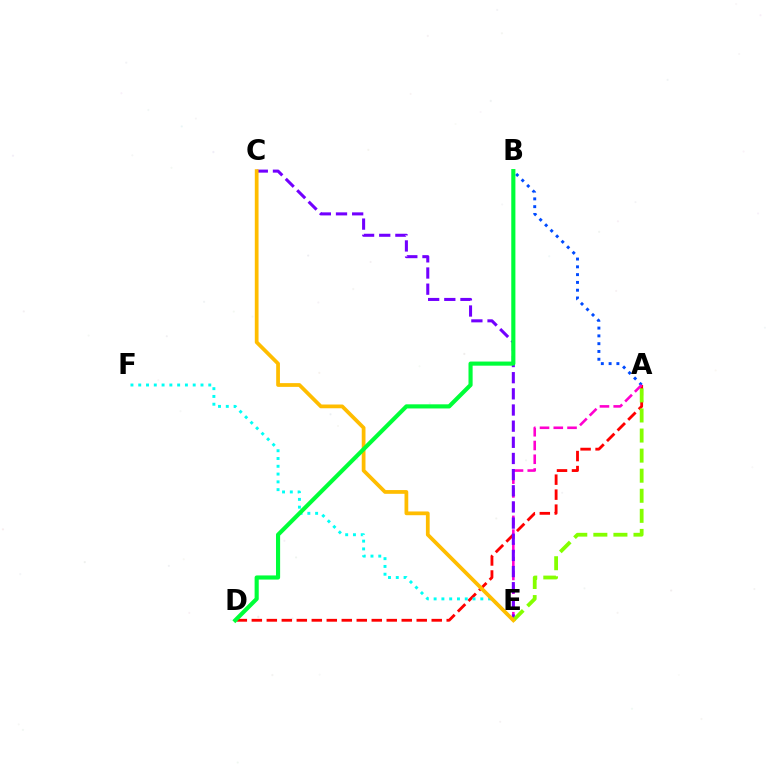{('A', 'B'): [{'color': '#004bff', 'line_style': 'dotted', 'thickness': 2.12}], ('A', 'D'): [{'color': '#ff0000', 'line_style': 'dashed', 'thickness': 2.04}], ('A', 'E'): [{'color': '#ff00cf', 'line_style': 'dashed', 'thickness': 1.87}, {'color': '#84ff00', 'line_style': 'dashed', 'thickness': 2.73}], ('E', 'F'): [{'color': '#00fff6', 'line_style': 'dotted', 'thickness': 2.11}], ('C', 'E'): [{'color': '#7200ff', 'line_style': 'dashed', 'thickness': 2.19}, {'color': '#ffbd00', 'line_style': 'solid', 'thickness': 2.7}], ('B', 'D'): [{'color': '#00ff39', 'line_style': 'solid', 'thickness': 2.97}]}